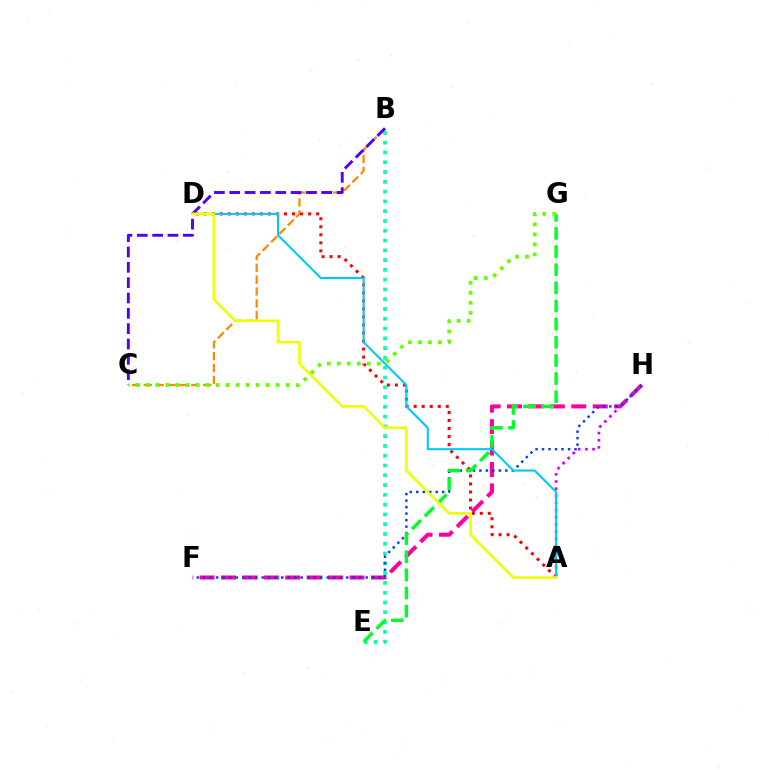{('B', 'E'): [{'color': '#00ffaf', 'line_style': 'dotted', 'thickness': 2.66}], ('B', 'C'): [{'color': '#ff8800', 'line_style': 'dashed', 'thickness': 1.61}, {'color': '#4f00ff', 'line_style': 'dashed', 'thickness': 2.08}], ('F', 'H'): [{'color': '#ff00a0', 'line_style': 'dashed', 'thickness': 2.91}, {'color': '#003fff', 'line_style': 'dotted', 'thickness': 1.77}], ('A', 'D'): [{'color': '#ff0000', 'line_style': 'dotted', 'thickness': 2.18}, {'color': '#00c7ff', 'line_style': 'solid', 'thickness': 1.5}, {'color': '#eeff00', 'line_style': 'solid', 'thickness': 1.87}], ('A', 'H'): [{'color': '#d600ff', 'line_style': 'dotted', 'thickness': 1.94}], ('E', 'G'): [{'color': '#00ff27', 'line_style': 'dashed', 'thickness': 2.46}], ('C', 'G'): [{'color': '#66ff00', 'line_style': 'dotted', 'thickness': 2.72}]}